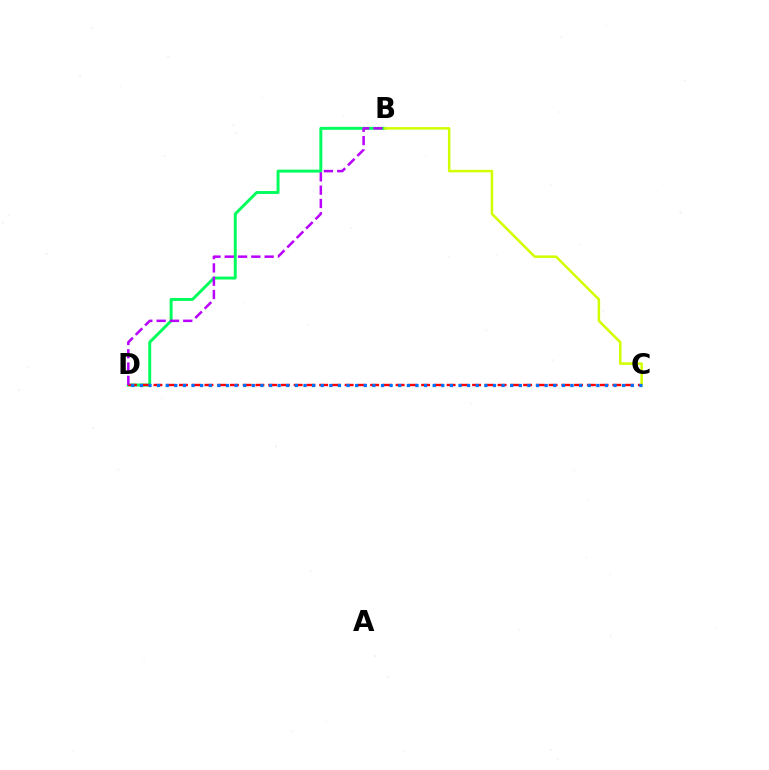{('B', 'D'): [{'color': '#00ff5c', 'line_style': 'solid', 'thickness': 2.12}, {'color': '#b900ff', 'line_style': 'dashed', 'thickness': 1.81}], ('C', 'D'): [{'color': '#ff0000', 'line_style': 'dashed', 'thickness': 1.73}, {'color': '#0074ff', 'line_style': 'dotted', 'thickness': 2.34}], ('B', 'C'): [{'color': '#d1ff00', 'line_style': 'solid', 'thickness': 1.81}]}